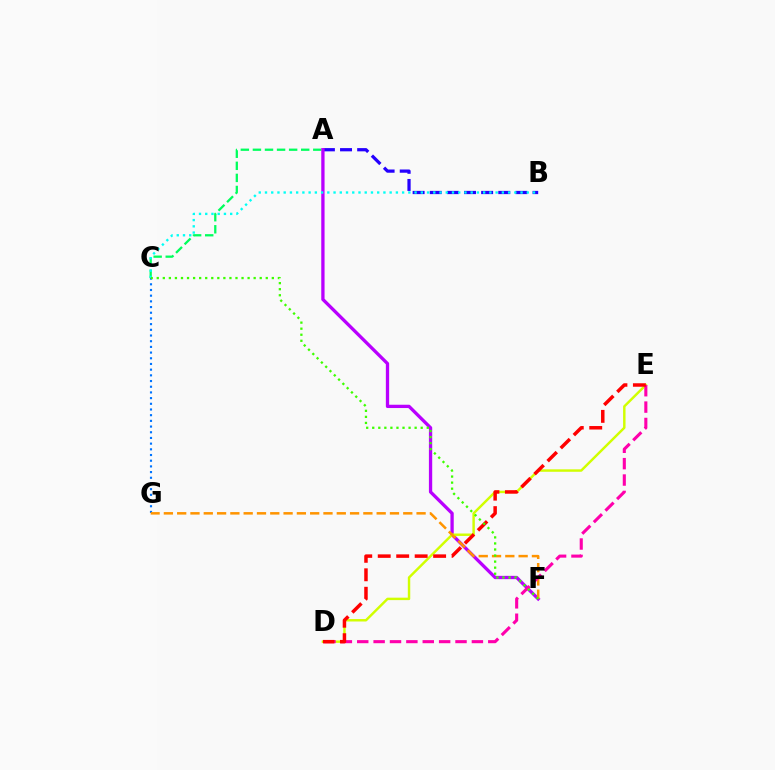{('A', 'B'): [{'color': '#2500ff', 'line_style': 'dashed', 'thickness': 2.33}], ('C', 'G'): [{'color': '#0074ff', 'line_style': 'dotted', 'thickness': 1.55}], ('A', 'C'): [{'color': '#00ff5c', 'line_style': 'dashed', 'thickness': 1.64}], ('A', 'F'): [{'color': '#b900ff', 'line_style': 'solid', 'thickness': 2.37}], ('D', 'E'): [{'color': '#d1ff00', 'line_style': 'solid', 'thickness': 1.76}, {'color': '#ff00ac', 'line_style': 'dashed', 'thickness': 2.23}, {'color': '#ff0000', 'line_style': 'dashed', 'thickness': 2.51}], ('F', 'G'): [{'color': '#ff9400', 'line_style': 'dashed', 'thickness': 1.81}], ('B', 'C'): [{'color': '#00fff6', 'line_style': 'dotted', 'thickness': 1.69}], ('C', 'F'): [{'color': '#3dff00', 'line_style': 'dotted', 'thickness': 1.65}]}